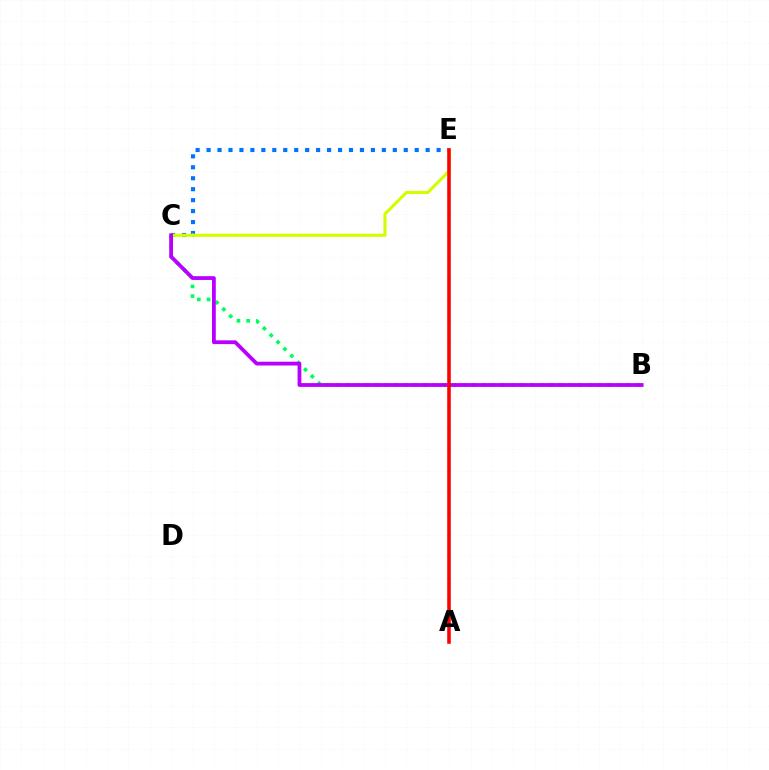{('B', 'C'): [{'color': '#00ff5c', 'line_style': 'dotted', 'thickness': 2.63}, {'color': '#b900ff', 'line_style': 'solid', 'thickness': 2.73}], ('C', 'E'): [{'color': '#0074ff', 'line_style': 'dotted', 'thickness': 2.98}, {'color': '#d1ff00', 'line_style': 'solid', 'thickness': 2.25}], ('A', 'E'): [{'color': '#ff0000', 'line_style': 'solid', 'thickness': 2.57}]}